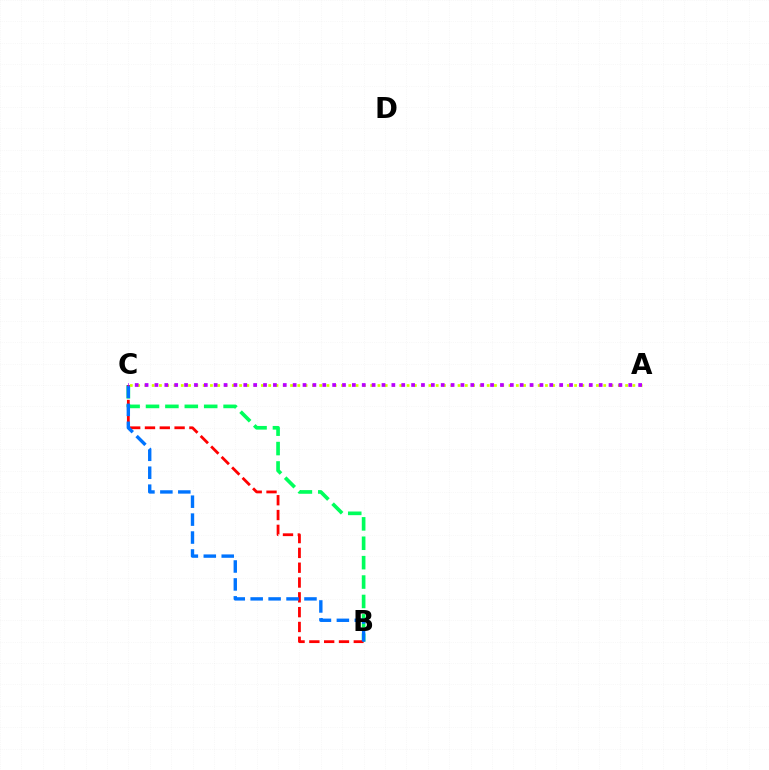{('B', 'C'): [{'color': '#00ff5c', 'line_style': 'dashed', 'thickness': 2.64}, {'color': '#ff0000', 'line_style': 'dashed', 'thickness': 2.01}, {'color': '#0074ff', 'line_style': 'dashed', 'thickness': 2.44}], ('A', 'C'): [{'color': '#d1ff00', 'line_style': 'dotted', 'thickness': 1.98}, {'color': '#b900ff', 'line_style': 'dotted', 'thickness': 2.68}]}